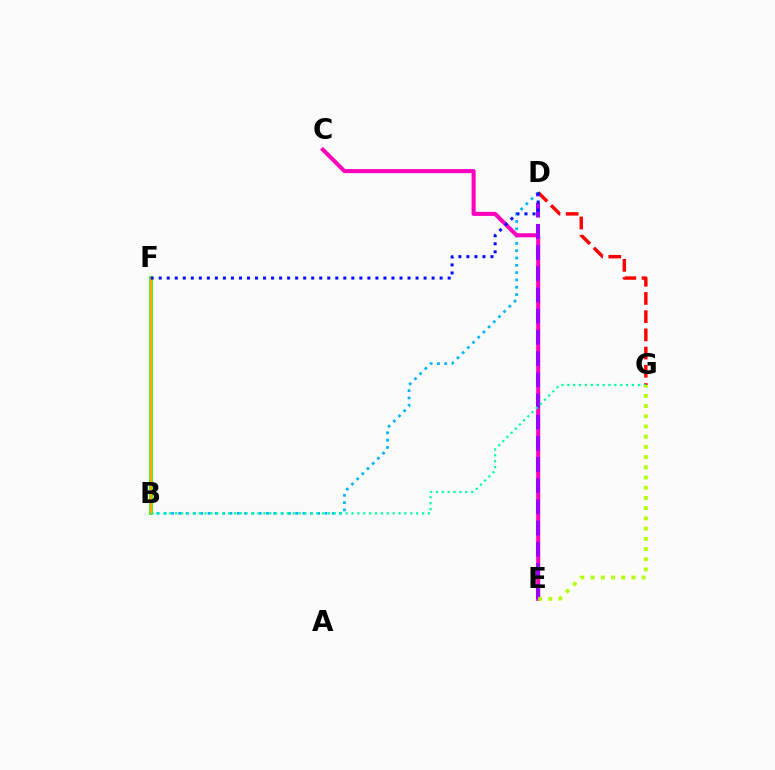{('B', 'D'): [{'color': '#00b5ff', 'line_style': 'dotted', 'thickness': 1.99}], ('C', 'E'): [{'color': '#ff00bd', 'line_style': 'solid', 'thickness': 2.93}], ('D', 'G'): [{'color': '#ff0000', 'line_style': 'dashed', 'thickness': 2.47}], ('B', 'F'): [{'color': '#08ff00', 'line_style': 'solid', 'thickness': 2.65}, {'color': '#ffa500', 'line_style': 'solid', 'thickness': 1.68}], ('D', 'E'): [{'color': '#9b00ff', 'line_style': 'dashed', 'thickness': 2.88}], ('B', 'G'): [{'color': '#00ff9d', 'line_style': 'dotted', 'thickness': 1.6}], ('D', 'F'): [{'color': '#0010ff', 'line_style': 'dotted', 'thickness': 2.18}], ('E', 'G'): [{'color': '#b3ff00', 'line_style': 'dotted', 'thickness': 2.78}]}